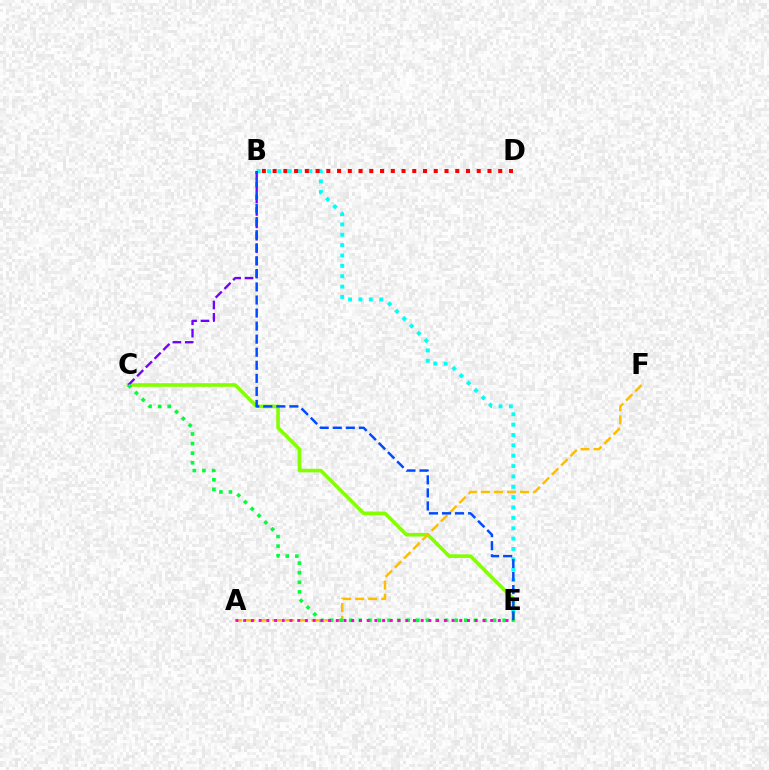{('C', 'E'): [{'color': '#84ff00', 'line_style': 'solid', 'thickness': 2.59}, {'color': '#00ff39', 'line_style': 'dotted', 'thickness': 2.61}], ('B', 'E'): [{'color': '#00fff6', 'line_style': 'dotted', 'thickness': 2.82}, {'color': '#004bff', 'line_style': 'dashed', 'thickness': 1.77}], ('B', 'C'): [{'color': '#7200ff', 'line_style': 'dashed', 'thickness': 1.68}], ('A', 'F'): [{'color': '#ffbd00', 'line_style': 'dashed', 'thickness': 1.77}], ('B', 'D'): [{'color': '#ff0000', 'line_style': 'dotted', 'thickness': 2.92}], ('A', 'E'): [{'color': '#ff00cf', 'line_style': 'dotted', 'thickness': 2.1}]}